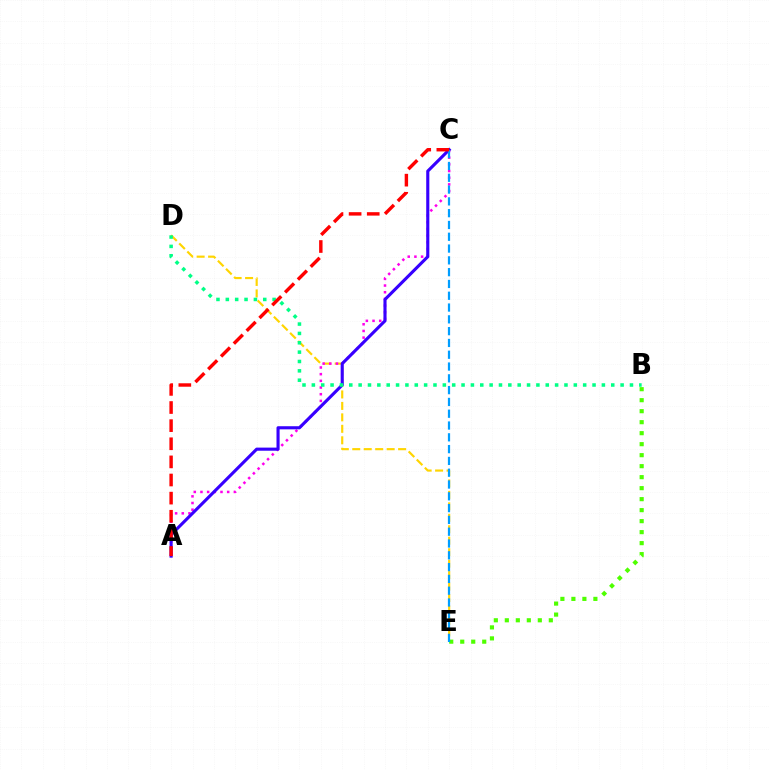{('D', 'E'): [{'color': '#ffd500', 'line_style': 'dashed', 'thickness': 1.56}], ('A', 'C'): [{'color': '#ff00ed', 'line_style': 'dotted', 'thickness': 1.81}, {'color': '#3700ff', 'line_style': 'solid', 'thickness': 2.24}, {'color': '#ff0000', 'line_style': 'dashed', 'thickness': 2.46}], ('B', 'E'): [{'color': '#4fff00', 'line_style': 'dotted', 'thickness': 2.99}], ('C', 'E'): [{'color': '#009eff', 'line_style': 'dashed', 'thickness': 1.6}], ('B', 'D'): [{'color': '#00ff86', 'line_style': 'dotted', 'thickness': 2.54}]}